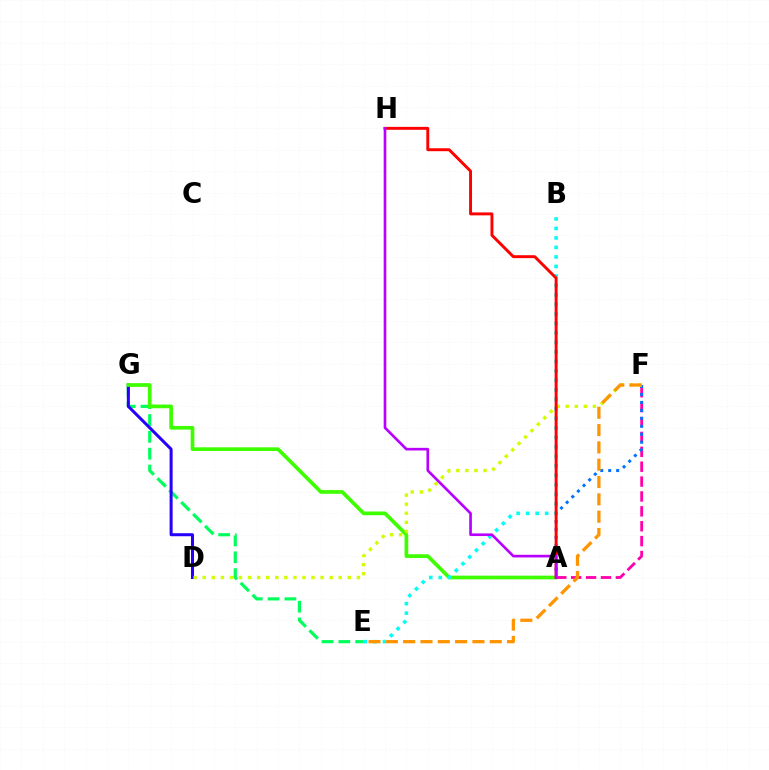{('A', 'F'): [{'color': '#ff00ac', 'line_style': 'dashed', 'thickness': 2.02}, {'color': '#0074ff', 'line_style': 'dotted', 'thickness': 2.16}], ('E', 'G'): [{'color': '#00ff5c', 'line_style': 'dashed', 'thickness': 2.29}], ('D', 'G'): [{'color': '#2500ff', 'line_style': 'solid', 'thickness': 2.18}], ('A', 'G'): [{'color': '#3dff00', 'line_style': 'solid', 'thickness': 2.66}], ('D', 'F'): [{'color': '#d1ff00', 'line_style': 'dotted', 'thickness': 2.46}], ('B', 'E'): [{'color': '#00fff6', 'line_style': 'dotted', 'thickness': 2.58}], ('E', 'F'): [{'color': '#ff9400', 'line_style': 'dashed', 'thickness': 2.35}], ('A', 'H'): [{'color': '#ff0000', 'line_style': 'solid', 'thickness': 2.11}, {'color': '#b900ff', 'line_style': 'solid', 'thickness': 1.92}]}